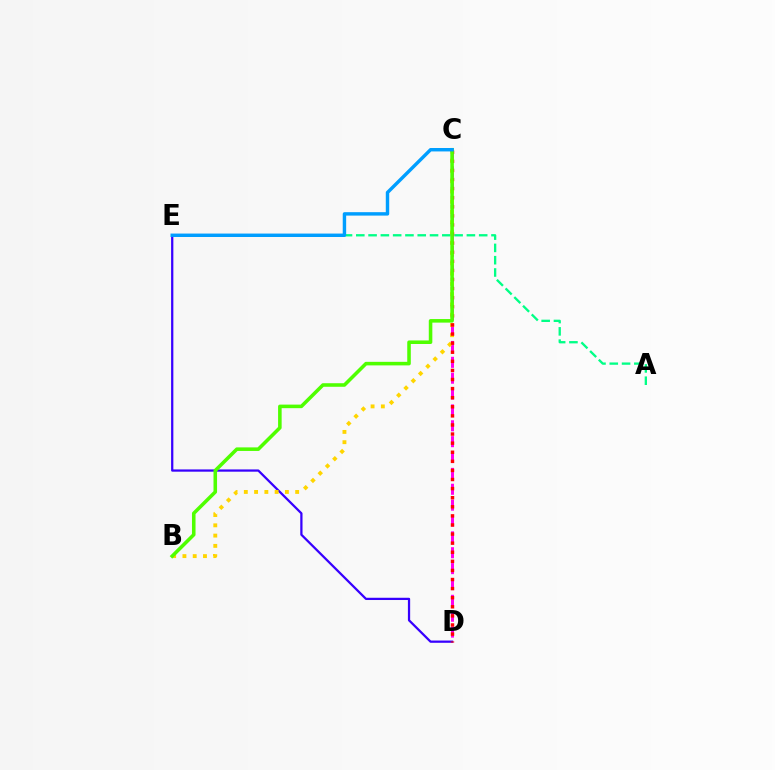{('D', 'E'): [{'color': '#3700ff', 'line_style': 'solid', 'thickness': 1.62}], ('C', 'D'): [{'color': '#ff00ed', 'line_style': 'dashed', 'thickness': 2.16}, {'color': '#ff0000', 'line_style': 'dotted', 'thickness': 2.47}], ('B', 'C'): [{'color': '#ffd500', 'line_style': 'dotted', 'thickness': 2.79}, {'color': '#4fff00', 'line_style': 'solid', 'thickness': 2.56}], ('A', 'E'): [{'color': '#00ff86', 'line_style': 'dashed', 'thickness': 1.67}], ('C', 'E'): [{'color': '#009eff', 'line_style': 'solid', 'thickness': 2.47}]}